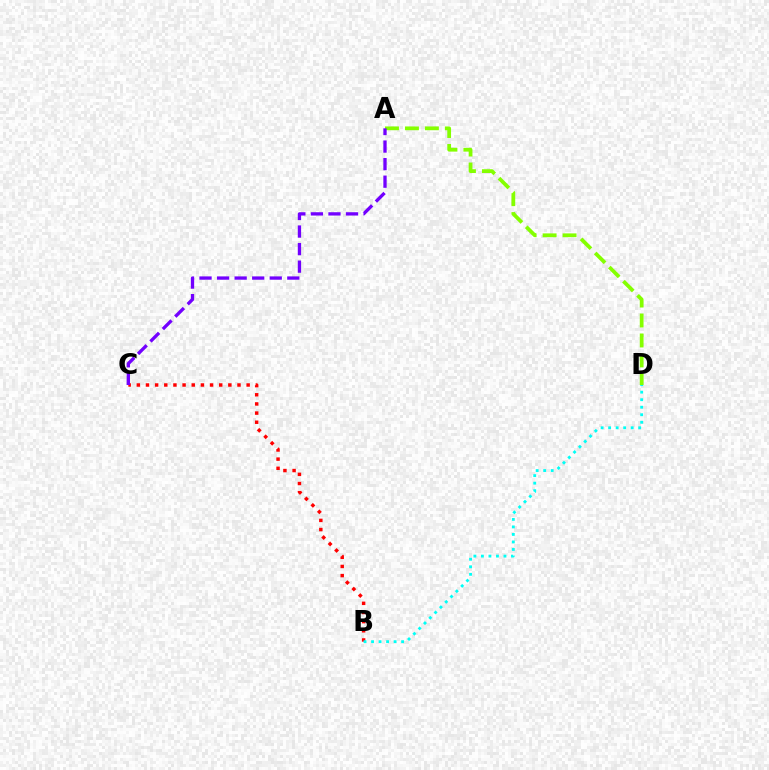{('B', 'C'): [{'color': '#ff0000', 'line_style': 'dotted', 'thickness': 2.49}], ('A', 'D'): [{'color': '#84ff00', 'line_style': 'dashed', 'thickness': 2.71}], ('A', 'C'): [{'color': '#7200ff', 'line_style': 'dashed', 'thickness': 2.38}], ('B', 'D'): [{'color': '#00fff6', 'line_style': 'dotted', 'thickness': 2.04}]}